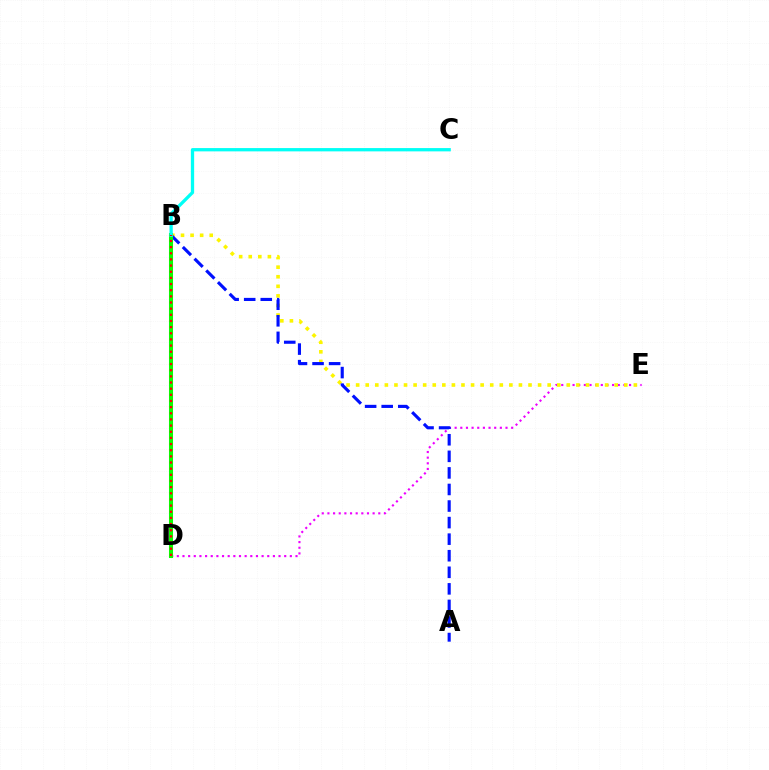{('D', 'E'): [{'color': '#ee00ff', 'line_style': 'dotted', 'thickness': 1.54}], ('B', 'E'): [{'color': '#fcf500', 'line_style': 'dotted', 'thickness': 2.6}], ('A', 'B'): [{'color': '#0010ff', 'line_style': 'dashed', 'thickness': 2.25}], ('B', 'D'): [{'color': '#08ff00', 'line_style': 'solid', 'thickness': 2.91}, {'color': '#ff0000', 'line_style': 'dotted', 'thickness': 1.67}], ('B', 'C'): [{'color': '#00fff6', 'line_style': 'solid', 'thickness': 2.37}]}